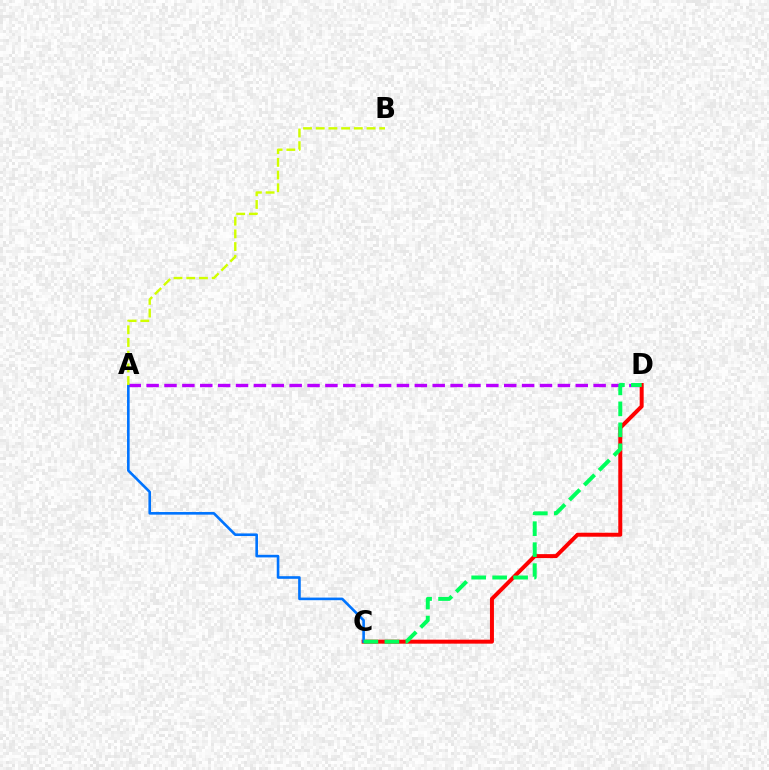{('A', 'D'): [{'color': '#b900ff', 'line_style': 'dashed', 'thickness': 2.43}], ('C', 'D'): [{'color': '#ff0000', 'line_style': 'solid', 'thickness': 2.86}, {'color': '#00ff5c', 'line_style': 'dashed', 'thickness': 2.85}], ('A', 'C'): [{'color': '#0074ff', 'line_style': 'solid', 'thickness': 1.88}], ('A', 'B'): [{'color': '#d1ff00', 'line_style': 'dashed', 'thickness': 1.73}]}